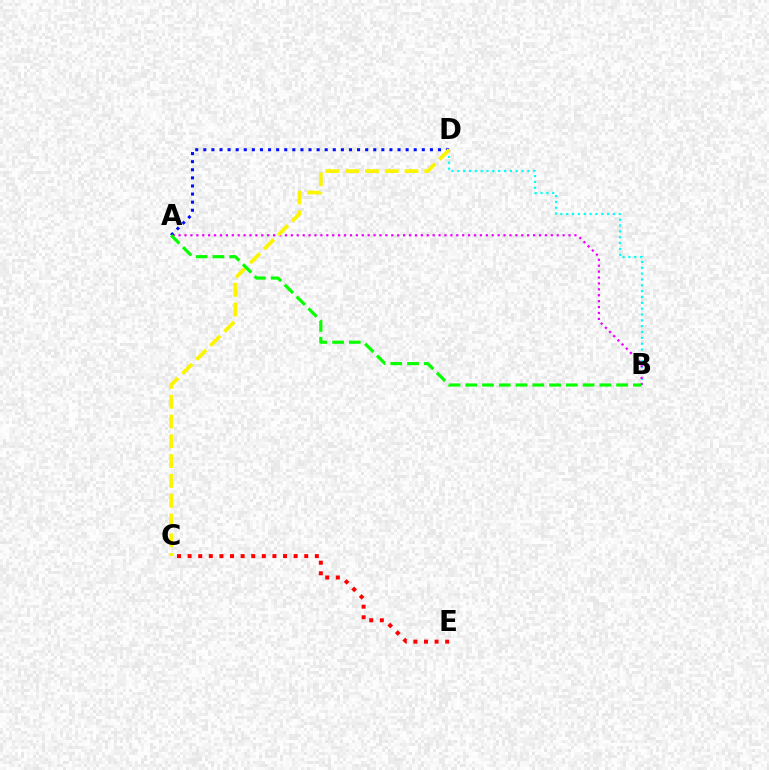{('C', 'E'): [{'color': '#ff0000', 'line_style': 'dotted', 'thickness': 2.88}], ('B', 'D'): [{'color': '#00fff6', 'line_style': 'dotted', 'thickness': 1.59}], ('A', 'B'): [{'color': '#ee00ff', 'line_style': 'dotted', 'thickness': 1.61}, {'color': '#08ff00', 'line_style': 'dashed', 'thickness': 2.28}], ('A', 'D'): [{'color': '#0010ff', 'line_style': 'dotted', 'thickness': 2.2}], ('C', 'D'): [{'color': '#fcf500', 'line_style': 'dashed', 'thickness': 2.69}]}